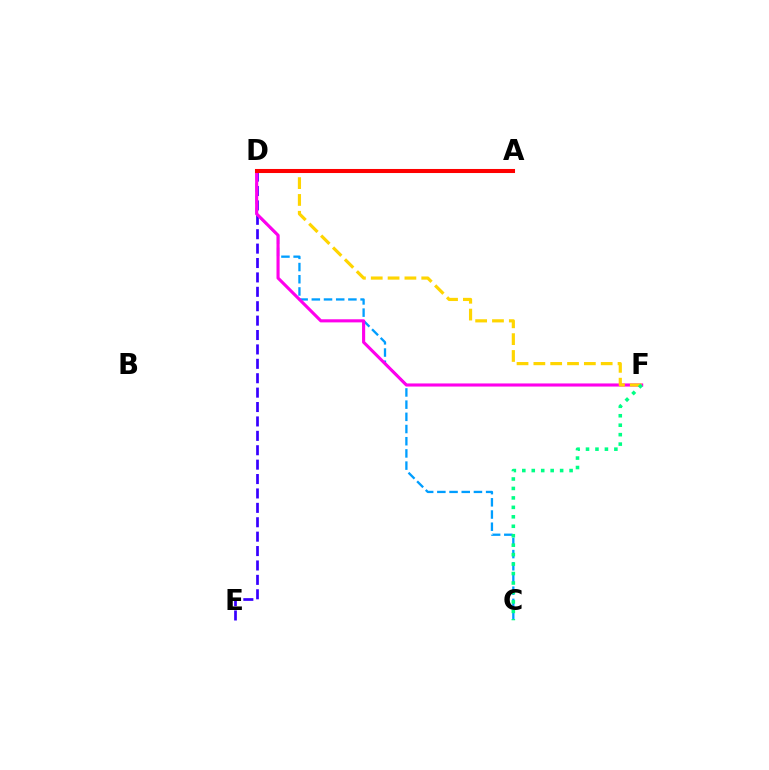{('A', 'D'): [{'color': '#4fff00', 'line_style': 'dashed', 'thickness': 2.78}, {'color': '#ff0000', 'line_style': 'solid', 'thickness': 2.92}], ('D', 'E'): [{'color': '#3700ff', 'line_style': 'dashed', 'thickness': 1.96}], ('C', 'D'): [{'color': '#009eff', 'line_style': 'dashed', 'thickness': 1.66}], ('D', 'F'): [{'color': '#ff00ed', 'line_style': 'solid', 'thickness': 2.24}, {'color': '#ffd500', 'line_style': 'dashed', 'thickness': 2.29}], ('C', 'F'): [{'color': '#00ff86', 'line_style': 'dotted', 'thickness': 2.57}]}